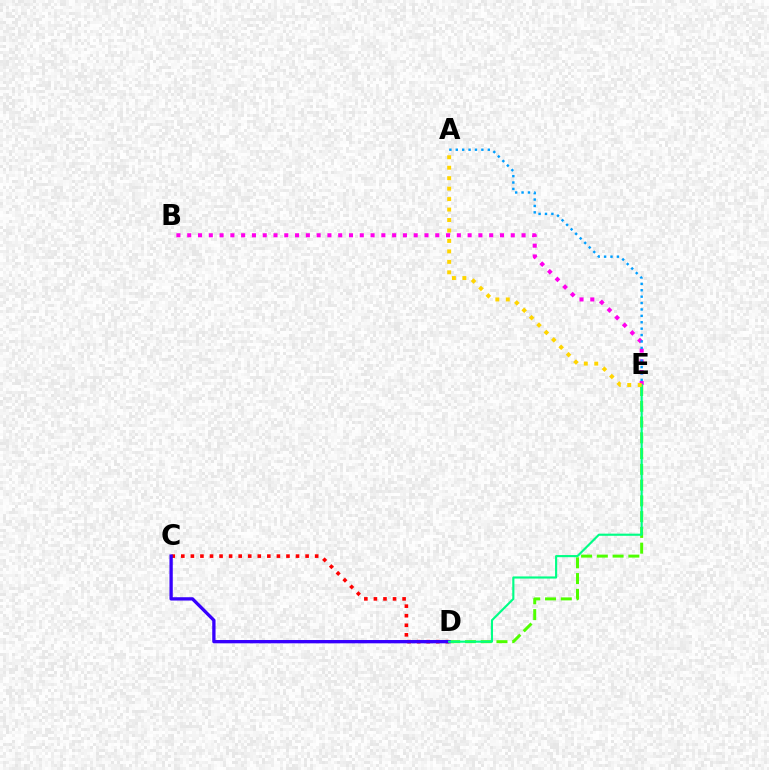{('B', 'E'): [{'color': '#ff00ed', 'line_style': 'dotted', 'thickness': 2.93}], ('C', 'D'): [{'color': '#ff0000', 'line_style': 'dotted', 'thickness': 2.6}, {'color': '#3700ff', 'line_style': 'solid', 'thickness': 2.38}], ('A', 'E'): [{'color': '#009eff', 'line_style': 'dotted', 'thickness': 1.74}, {'color': '#ffd500', 'line_style': 'dotted', 'thickness': 2.84}], ('D', 'E'): [{'color': '#4fff00', 'line_style': 'dashed', 'thickness': 2.14}, {'color': '#00ff86', 'line_style': 'solid', 'thickness': 1.54}]}